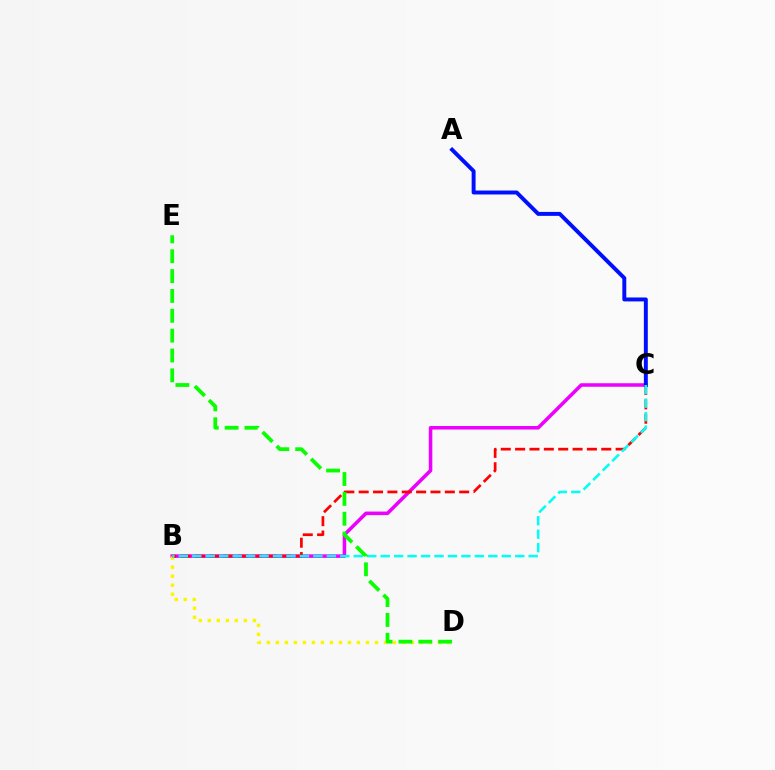{('B', 'C'): [{'color': '#ee00ff', 'line_style': 'solid', 'thickness': 2.55}, {'color': '#ff0000', 'line_style': 'dashed', 'thickness': 1.95}, {'color': '#00fff6', 'line_style': 'dashed', 'thickness': 1.83}], ('B', 'D'): [{'color': '#fcf500', 'line_style': 'dotted', 'thickness': 2.45}], ('A', 'C'): [{'color': '#0010ff', 'line_style': 'solid', 'thickness': 2.84}], ('D', 'E'): [{'color': '#08ff00', 'line_style': 'dashed', 'thickness': 2.7}]}